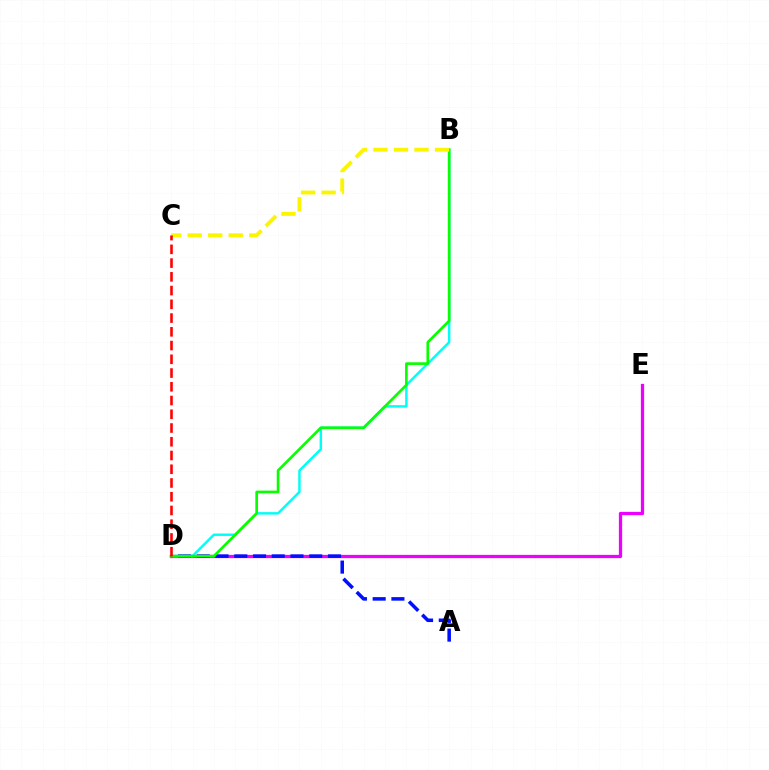{('D', 'E'): [{'color': '#ee00ff', 'line_style': 'solid', 'thickness': 2.36}], ('A', 'D'): [{'color': '#0010ff', 'line_style': 'dashed', 'thickness': 2.55}], ('B', 'D'): [{'color': '#00fff6', 'line_style': 'solid', 'thickness': 1.76}, {'color': '#08ff00', 'line_style': 'solid', 'thickness': 1.92}], ('B', 'C'): [{'color': '#fcf500', 'line_style': 'dashed', 'thickness': 2.79}], ('C', 'D'): [{'color': '#ff0000', 'line_style': 'dashed', 'thickness': 1.87}]}